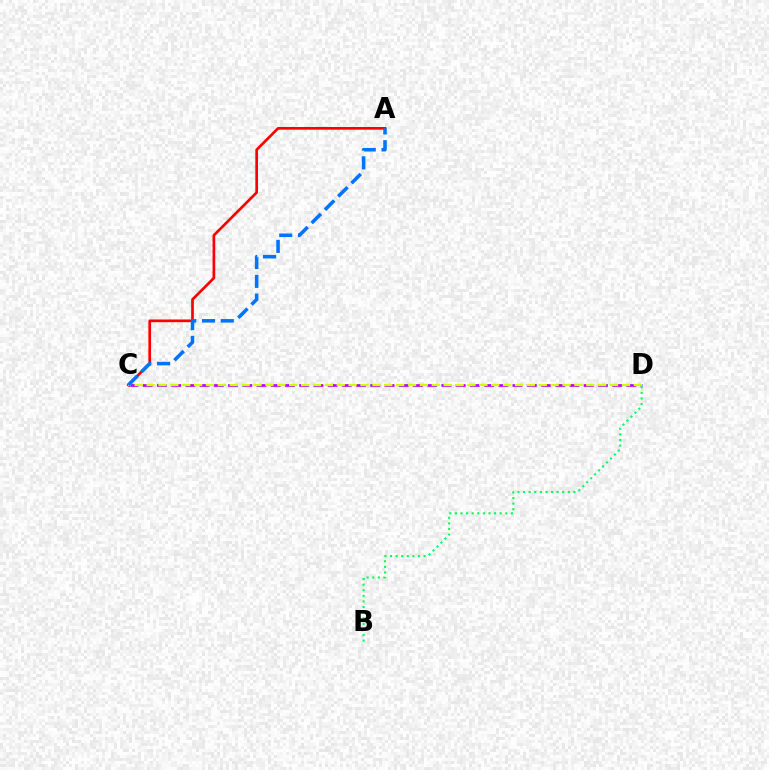{('C', 'D'): [{'color': '#b900ff', 'line_style': 'dashed', 'thickness': 1.93}, {'color': '#d1ff00', 'line_style': 'dashed', 'thickness': 1.61}], ('B', 'D'): [{'color': '#00ff5c', 'line_style': 'dotted', 'thickness': 1.52}], ('A', 'C'): [{'color': '#ff0000', 'line_style': 'solid', 'thickness': 1.94}, {'color': '#0074ff', 'line_style': 'dashed', 'thickness': 2.55}]}